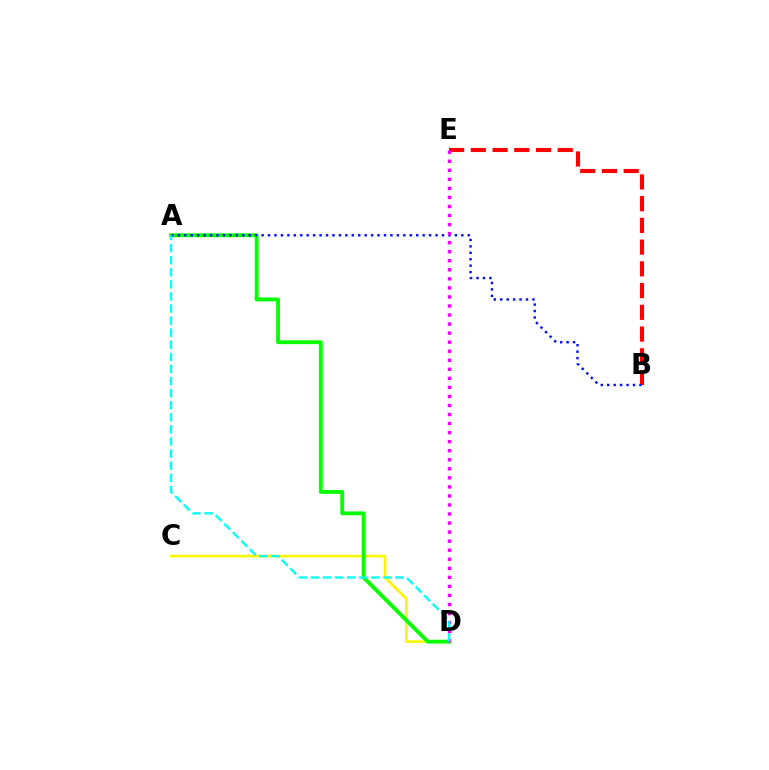{('B', 'E'): [{'color': '#ff0000', 'line_style': 'dashed', 'thickness': 2.95}], ('C', 'D'): [{'color': '#fcf500', 'line_style': 'solid', 'thickness': 1.91}], ('A', 'D'): [{'color': '#08ff00', 'line_style': 'solid', 'thickness': 2.77}, {'color': '#00fff6', 'line_style': 'dashed', 'thickness': 1.64}], ('A', 'B'): [{'color': '#0010ff', 'line_style': 'dotted', 'thickness': 1.75}], ('D', 'E'): [{'color': '#ee00ff', 'line_style': 'dotted', 'thickness': 2.46}]}